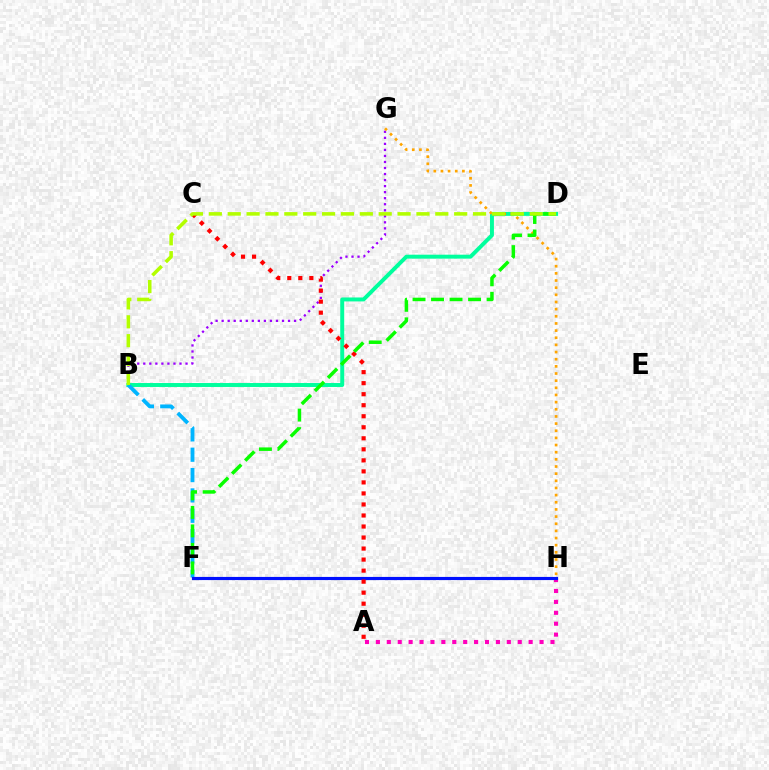{('B', 'D'): [{'color': '#00ff9d', 'line_style': 'solid', 'thickness': 2.84}, {'color': '#b3ff00', 'line_style': 'dashed', 'thickness': 2.56}], ('B', 'G'): [{'color': '#9b00ff', 'line_style': 'dotted', 'thickness': 1.64}], ('B', 'F'): [{'color': '#00b5ff', 'line_style': 'dashed', 'thickness': 2.76}], ('A', 'H'): [{'color': '#ff00bd', 'line_style': 'dotted', 'thickness': 2.96}], ('G', 'H'): [{'color': '#ffa500', 'line_style': 'dotted', 'thickness': 1.94}], ('F', 'H'): [{'color': '#0010ff', 'line_style': 'solid', 'thickness': 2.27}], ('A', 'C'): [{'color': '#ff0000', 'line_style': 'dotted', 'thickness': 3.0}], ('D', 'F'): [{'color': '#08ff00', 'line_style': 'dashed', 'thickness': 2.52}]}